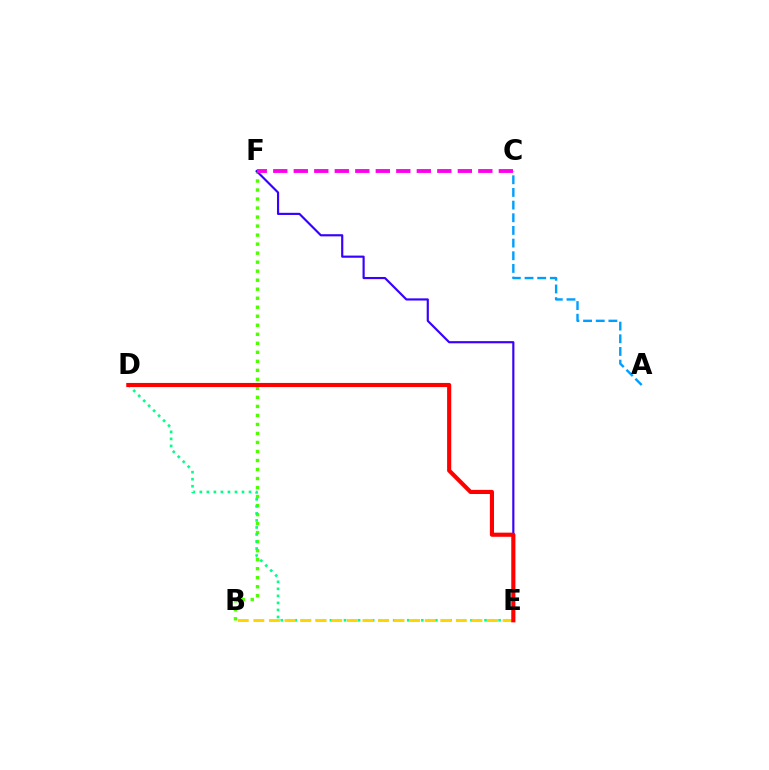{('B', 'F'): [{'color': '#4fff00', 'line_style': 'dotted', 'thickness': 2.45}], ('E', 'F'): [{'color': '#3700ff', 'line_style': 'solid', 'thickness': 1.56}], ('C', 'F'): [{'color': '#ff00ed', 'line_style': 'dashed', 'thickness': 2.79}], ('D', 'E'): [{'color': '#00ff86', 'line_style': 'dotted', 'thickness': 1.91}, {'color': '#ff0000', 'line_style': 'solid', 'thickness': 2.97}], ('A', 'C'): [{'color': '#009eff', 'line_style': 'dashed', 'thickness': 1.72}], ('B', 'E'): [{'color': '#ffd500', 'line_style': 'dashed', 'thickness': 2.12}]}